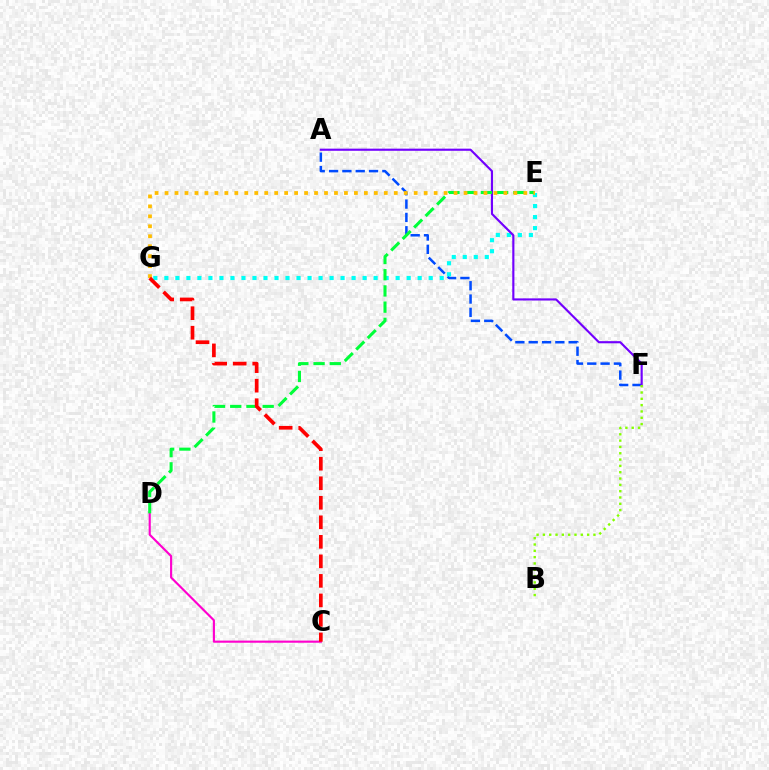{('A', 'F'): [{'color': '#004bff', 'line_style': 'dashed', 'thickness': 1.81}, {'color': '#7200ff', 'line_style': 'solid', 'thickness': 1.54}], ('C', 'D'): [{'color': '#ff00cf', 'line_style': 'solid', 'thickness': 1.54}], ('E', 'G'): [{'color': '#00fff6', 'line_style': 'dotted', 'thickness': 2.99}, {'color': '#ffbd00', 'line_style': 'dotted', 'thickness': 2.71}], ('D', 'E'): [{'color': '#00ff39', 'line_style': 'dashed', 'thickness': 2.2}], ('B', 'F'): [{'color': '#84ff00', 'line_style': 'dotted', 'thickness': 1.72}], ('C', 'G'): [{'color': '#ff0000', 'line_style': 'dashed', 'thickness': 2.65}]}